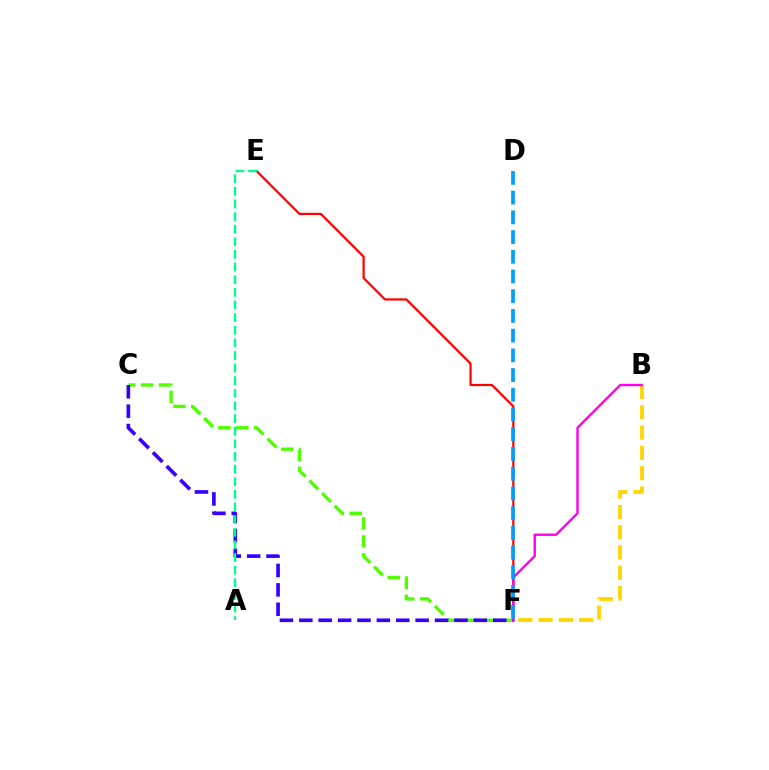{('B', 'F'): [{'color': '#ffd500', 'line_style': 'dashed', 'thickness': 2.75}, {'color': '#ff00ed', 'line_style': 'solid', 'thickness': 1.73}], ('E', 'F'): [{'color': '#ff0000', 'line_style': 'solid', 'thickness': 1.59}], ('C', 'F'): [{'color': '#4fff00', 'line_style': 'dashed', 'thickness': 2.44}, {'color': '#3700ff', 'line_style': 'dashed', 'thickness': 2.63}], ('A', 'E'): [{'color': '#00ff86', 'line_style': 'dashed', 'thickness': 1.72}], ('D', 'F'): [{'color': '#009eff', 'line_style': 'dashed', 'thickness': 2.68}]}